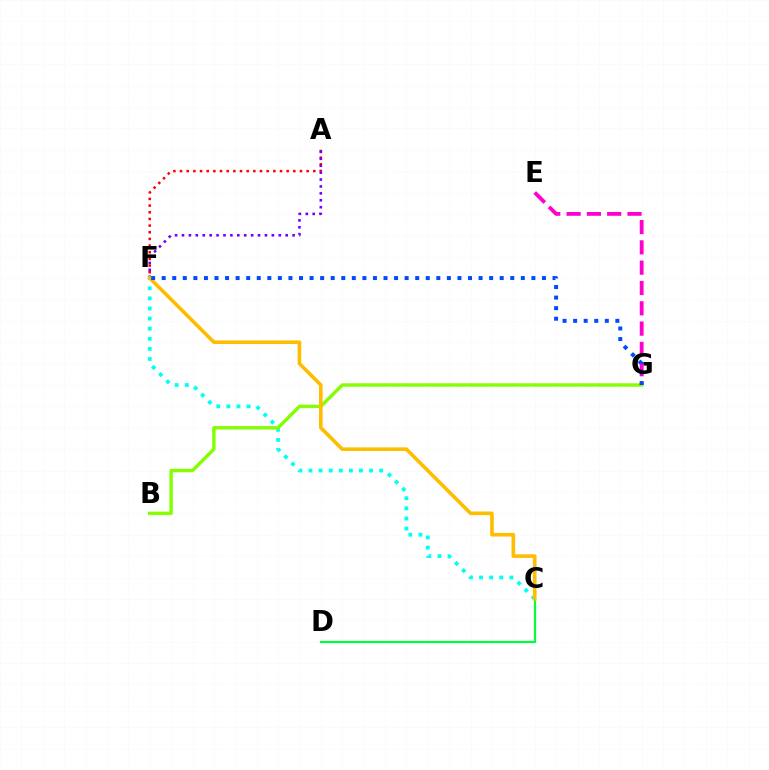{('C', 'D'): [{'color': '#00ff39', 'line_style': 'solid', 'thickness': 1.58}], ('C', 'F'): [{'color': '#00fff6', 'line_style': 'dotted', 'thickness': 2.74}, {'color': '#ffbd00', 'line_style': 'solid', 'thickness': 2.6}], ('B', 'G'): [{'color': '#84ff00', 'line_style': 'solid', 'thickness': 2.45}], ('A', 'F'): [{'color': '#ff0000', 'line_style': 'dotted', 'thickness': 1.81}, {'color': '#7200ff', 'line_style': 'dotted', 'thickness': 1.88}], ('E', 'G'): [{'color': '#ff00cf', 'line_style': 'dashed', 'thickness': 2.76}], ('F', 'G'): [{'color': '#004bff', 'line_style': 'dotted', 'thickness': 2.87}]}